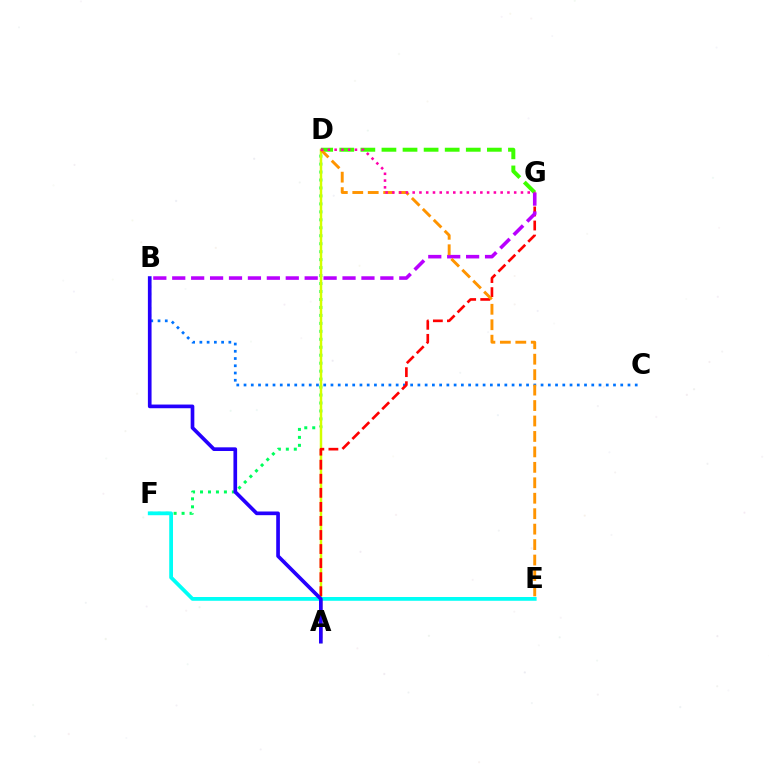{('B', 'C'): [{'color': '#0074ff', 'line_style': 'dotted', 'thickness': 1.97}], ('D', 'F'): [{'color': '#00ff5c', 'line_style': 'dotted', 'thickness': 2.16}], ('A', 'D'): [{'color': '#d1ff00', 'line_style': 'solid', 'thickness': 1.78}], ('E', 'F'): [{'color': '#00fff6', 'line_style': 'solid', 'thickness': 2.72}], ('A', 'G'): [{'color': '#ff0000', 'line_style': 'dashed', 'thickness': 1.91}], ('D', 'G'): [{'color': '#3dff00', 'line_style': 'dashed', 'thickness': 2.86}, {'color': '#ff00ac', 'line_style': 'dotted', 'thickness': 1.84}], ('B', 'G'): [{'color': '#b900ff', 'line_style': 'dashed', 'thickness': 2.57}], ('A', 'B'): [{'color': '#2500ff', 'line_style': 'solid', 'thickness': 2.65}], ('D', 'E'): [{'color': '#ff9400', 'line_style': 'dashed', 'thickness': 2.1}]}